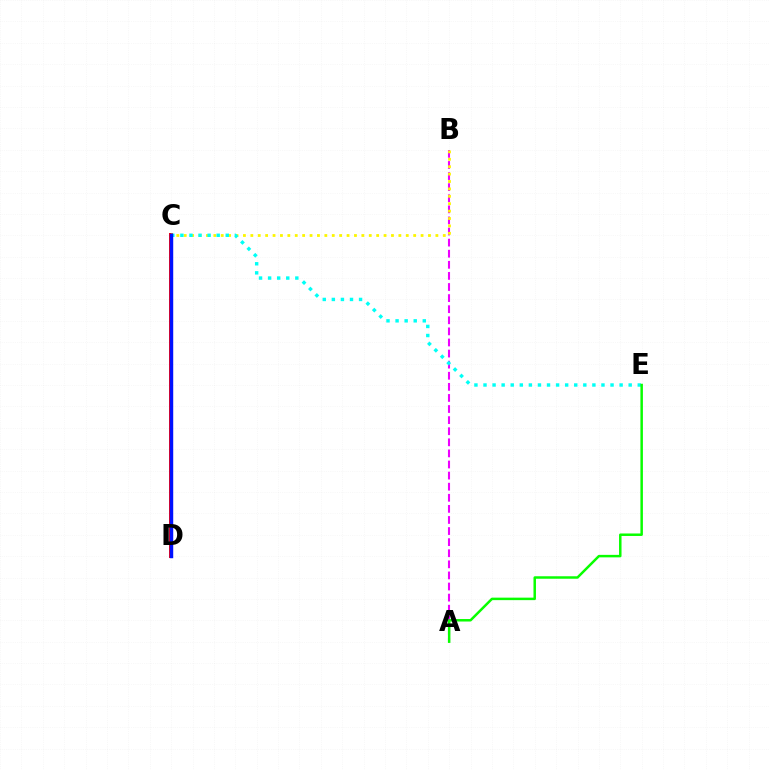{('A', 'B'): [{'color': '#ee00ff', 'line_style': 'dashed', 'thickness': 1.51}], ('C', 'D'): [{'color': '#ff0000', 'line_style': 'solid', 'thickness': 2.86}, {'color': '#0010ff', 'line_style': 'solid', 'thickness': 2.48}], ('B', 'C'): [{'color': '#fcf500', 'line_style': 'dotted', 'thickness': 2.01}], ('C', 'E'): [{'color': '#00fff6', 'line_style': 'dotted', 'thickness': 2.47}], ('A', 'E'): [{'color': '#08ff00', 'line_style': 'solid', 'thickness': 1.79}]}